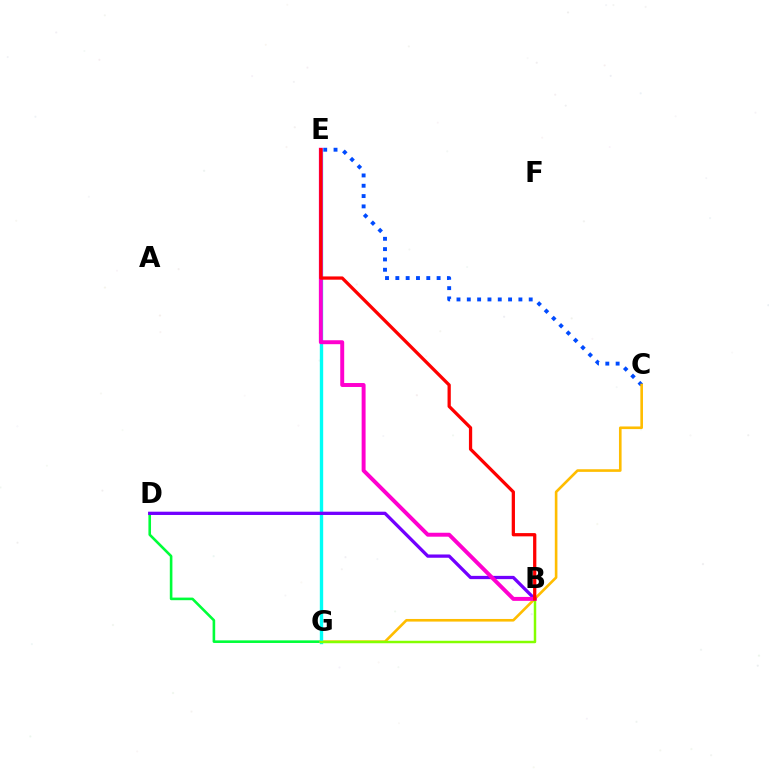{('C', 'E'): [{'color': '#004bff', 'line_style': 'dotted', 'thickness': 2.8}], ('D', 'G'): [{'color': '#00ff39', 'line_style': 'solid', 'thickness': 1.87}], ('C', 'G'): [{'color': '#ffbd00', 'line_style': 'solid', 'thickness': 1.89}], ('E', 'G'): [{'color': '#00fff6', 'line_style': 'solid', 'thickness': 2.42}], ('B', 'D'): [{'color': '#7200ff', 'line_style': 'solid', 'thickness': 2.36}], ('B', 'G'): [{'color': '#84ff00', 'line_style': 'solid', 'thickness': 1.78}], ('B', 'E'): [{'color': '#ff00cf', 'line_style': 'solid', 'thickness': 2.84}, {'color': '#ff0000', 'line_style': 'solid', 'thickness': 2.34}]}